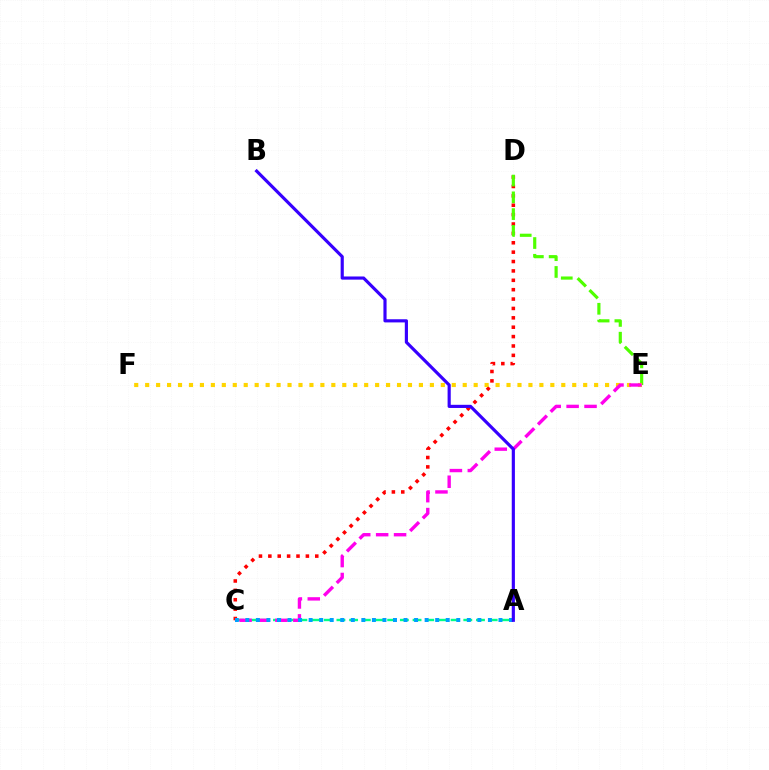{('C', 'D'): [{'color': '#ff0000', 'line_style': 'dotted', 'thickness': 2.55}], ('D', 'E'): [{'color': '#4fff00', 'line_style': 'dashed', 'thickness': 2.28}], ('E', 'F'): [{'color': '#ffd500', 'line_style': 'dotted', 'thickness': 2.98}], ('A', 'C'): [{'color': '#00ff86', 'line_style': 'dashed', 'thickness': 1.72}, {'color': '#009eff', 'line_style': 'dotted', 'thickness': 2.87}], ('C', 'E'): [{'color': '#ff00ed', 'line_style': 'dashed', 'thickness': 2.43}], ('A', 'B'): [{'color': '#3700ff', 'line_style': 'solid', 'thickness': 2.27}]}